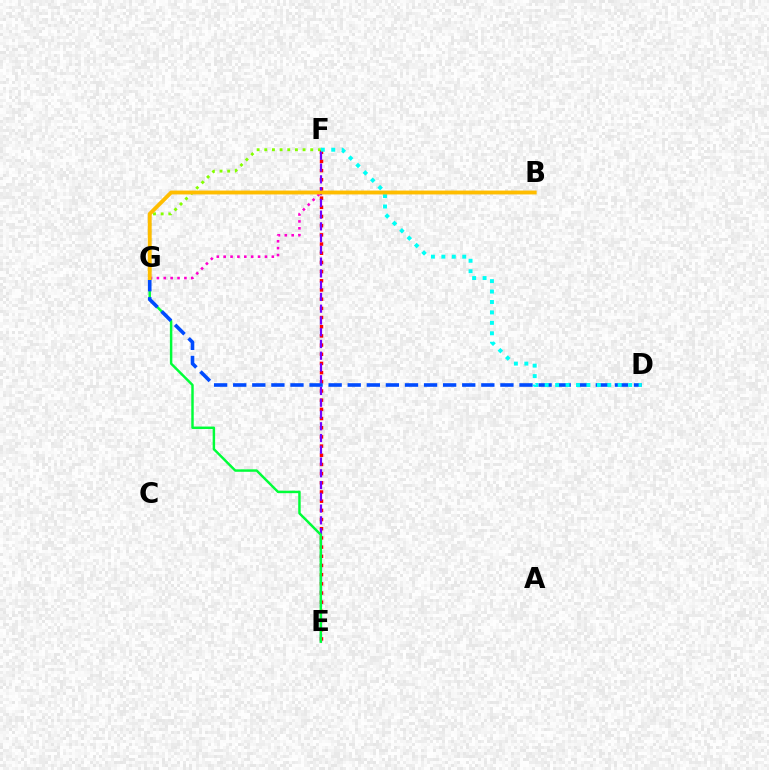{('F', 'G'): [{'color': '#84ff00', 'line_style': 'dotted', 'thickness': 2.08}], ('B', 'G'): [{'color': '#ff00cf', 'line_style': 'dotted', 'thickness': 1.87}, {'color': '#ffbd00', 'line_style': 'solid', 'thickness': 2.79}], ('E', 'F'): [{'color': '#ff0000', 'line_style': 'dotted', 'thickness': 2.49}, {'color': '#7200ff', 'line_style': 'dashed', 'thickness': 1.6}], ('E', 'G'): [{'color': '#00ff39', 'line_style': 'solid', 'thickness': 1.77}], ('D', 'G'): [{'color': '#004bff', 'line_style': 'dashed', 'thickness': 2.59}], ('D', 'F'): [{'color': '#00fff6', 'line_style': 'dotted', 'thickness': 2.84}]}